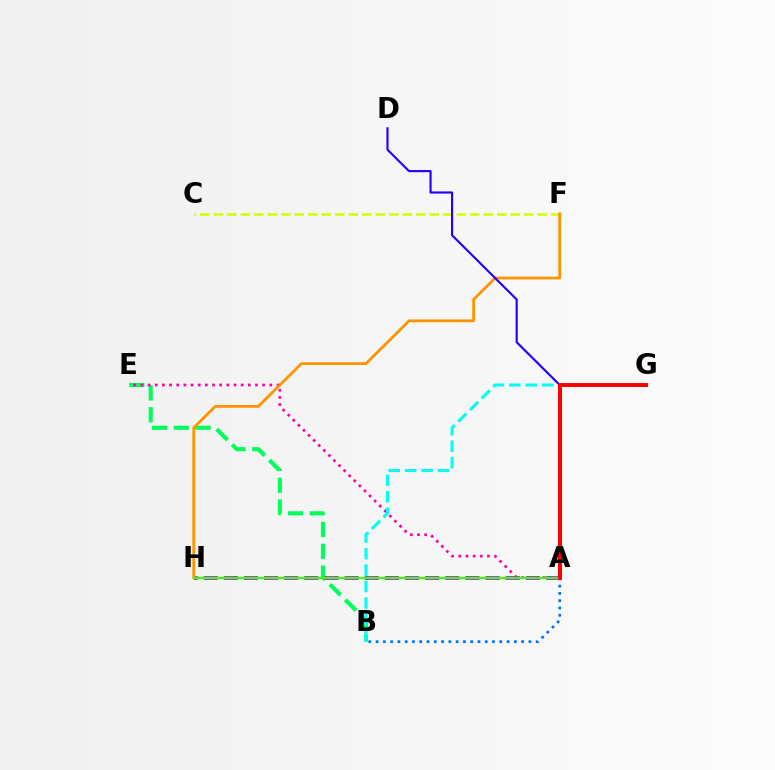{('B', 'E'): [{'color': '#00ff5c', 'line_style': 'dashed', 'thickness': 2.96}], ('A', 'E'): [{'color': '#ff00ac', 'line_style': 'dotted', 'thickness': 1.95}], ('C', 'F'): [{'color': '#d1ff00', 'line_style': 'dashed', 'thickness': 1.83}], ('B', 'G'): [{'color': '#00fff6', 'line_style': 'dashed', 'thickness': 2.24}], ('A', 'H'): [{'color': '#b900ff', 'line_style': 'dashed', 'thickness': 2.74}, {'color': '#3dff00', 'line_style': 'solid', 'thickness': 1.71}], ('A', 'B'): [{'color': '#0074ff', 'line_style': 'dotted', 'thickness': 1.98}], ('F', 'H'): [{'color': '#ff9400', 'line_style': 'solid', 'thickness': 2.02}], ('A', 'D'): [{'color': '#2500ff', 'line_style': 'solid', 'thickness': 1.55}], ('A', 'G'): [{'color': '#ff0000', 'line_style': 'solid', 'thickness': 2.84}]}